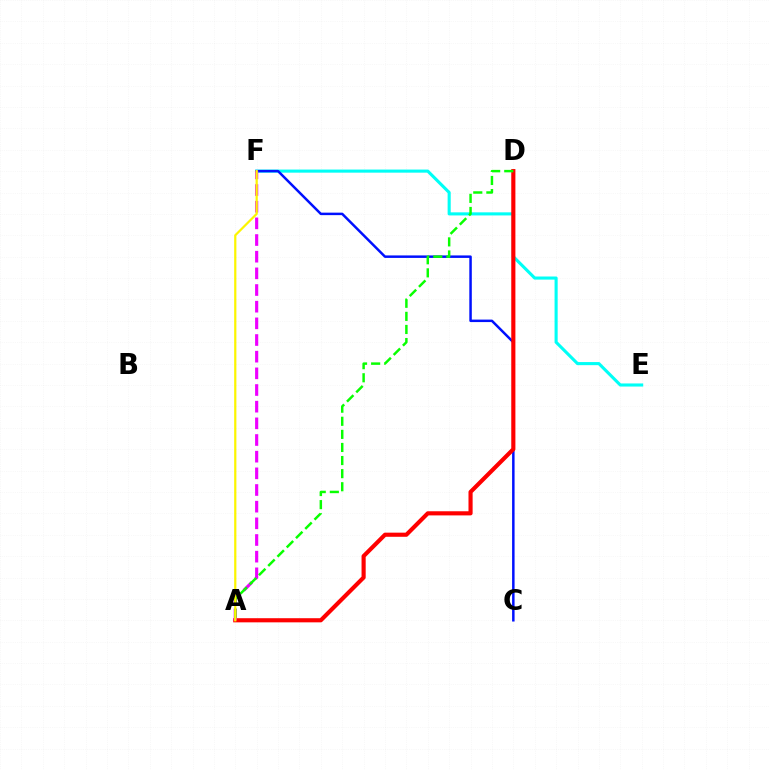{('E', 'F'): [{'color': '#00fff6', 'line_style': 'solid', 'thickness': 2.23}], ('C', 'F'): [{'color': '#0010ff', 'line_style': 'solid', 'thickness': 1.79}], ('A', 'D'): [{'color': '#ff0000', 'line_style': 'solid', 'thickness': 2.98}, {'color': '#08ff00', 'line_style': 'dashed', 'thickness': 1.78}], ('A', 'F'): [{'color': '#ee00ff', 'line_style': 'dashed', 'thickness': 2.26}, {'color': '#fcf500', 'line_style': 'solid', 'thickness': 1.6}]}